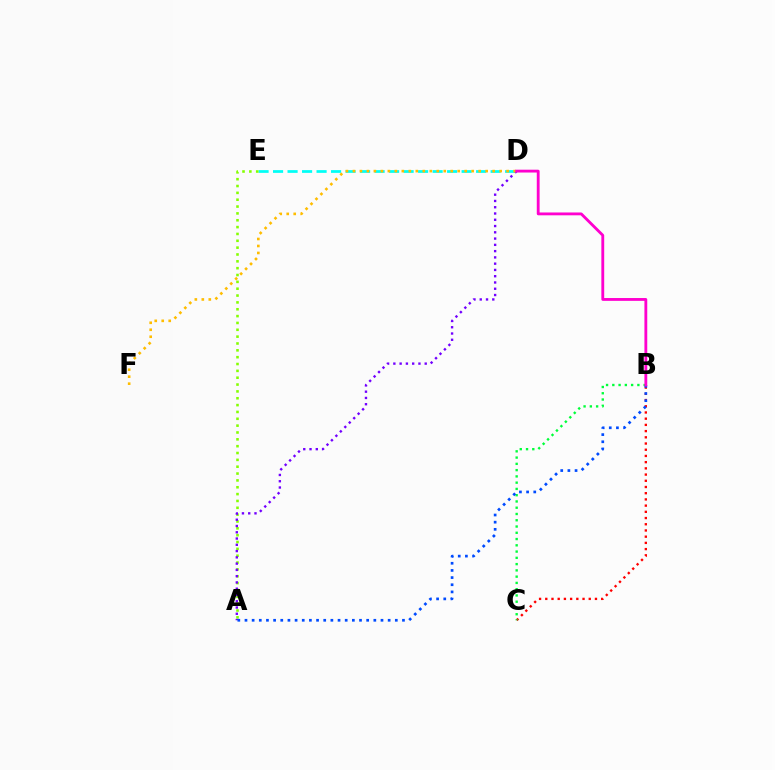{('B', 'C'): [{'color': '#ff0000', 'line_style': 'dotted', 'thickness': 1.69}, {'color': '#00ff39', 'line_style': 'dotted', 'thickness': 1.7}], ('D', 'E'): [{'color': '#00fff6', 'line_style': 'dashed', 'thickness': 1.97}], ('A', 'E'): [{'color': '#84ff00', 'line_style': 'dotted', 'thickness': 1.86}], ('A', 'D'): [{'color': '#7200ff', 'line_style': 'dotted', 'thickness': 1.7}], ('A', 'B'): [{'color': '#004bff', 'line_style': 'dotted', 'thickness': 1.94}], ('D', 'F'): [{'color': '#ffbd00', 'line_style': 'dotted', 'thickness': 1.9}], ('B', 'D'): [{'color': '#ff00cf', 'line_style': 'solid', 'thickness': 2.04}]}